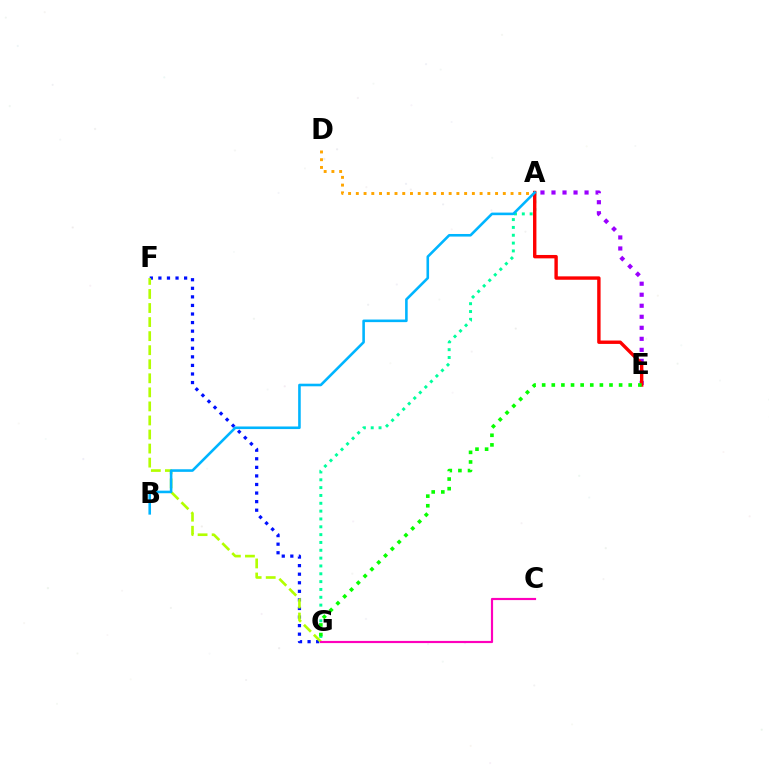{('A', 'D'): [{'color': '#ffa500', 'line_style': 'dotted', 'thickness': 2.1}], ('F', 'G'): [{'color': '#0010ff', 'line_style': 'dotted', 'thickness': 2.33}, {'color': '#b3ff00', 'line_style': 'dashed', 'thickness': 1.91}], ('A', 'E'): [{'color': '#9b00ff', 'line_style': 'dotted', 'thickness': 2.99}, {'color': '#ff0000', 'line_style': 'solid', 'thickness': 2.44}], ('A', 'G'): [{'color': '#00ff9d', 'line_style': 'dotted', 'thickness': 2.13}], ('A', 'B'): [{'color': '#00b5ff', 'line_style': 'solid', 'thickness': 1.87}], ('C', 'G'): [{'color': '#ff00bd', 'line_style': 'solid', 'thickness': 1.56}], ('E', 'G'): [{'color': '#08ff00', 'line_style': 'dotted', 'thickness': 2.61}]}